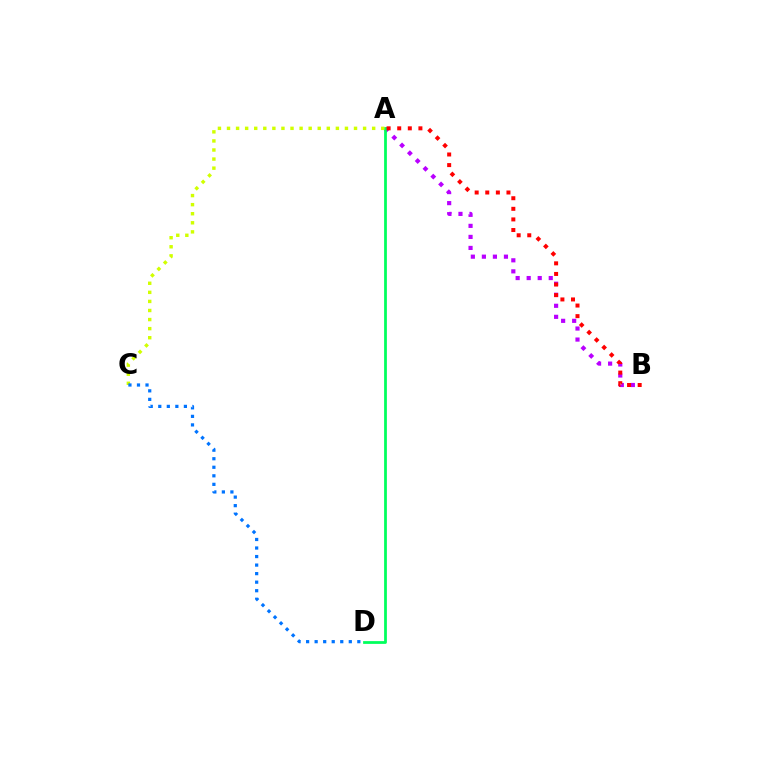{('A', 'B'): [{'color': '#b900ff', 'line_style': 'dotted', 'thickness': 3.0}, {'color': '#ff0000', 'line_style': 'dotted', 'thickness': 2.88}], ('A', 'D'): [{'color': '#00ff5c', 'line_style': 'solid', 'thickness': 1.99}], ('A', 'C'): [{'color': '#d1ff00', 'line_style': 'dotted', 'thickness': 2.47}], ('C', 'D'): [{'color': '#0074ff', 'line_style': 'dotted', 'thickness': 2.32}]}